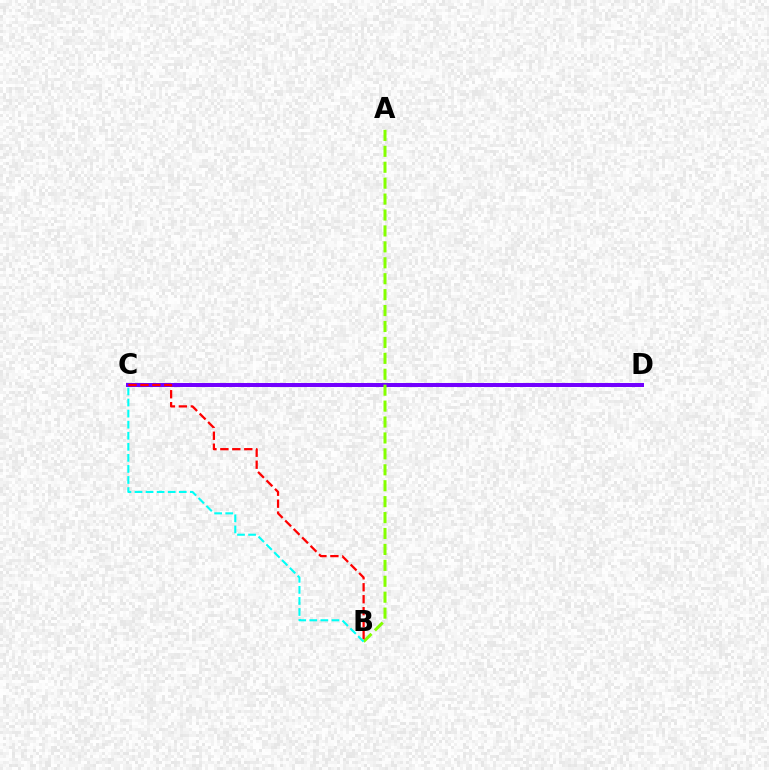{('C', 'D'): [{'color': '#7200ff', 'line_style': 'solid', 'thickness': 2.86}], ('A', 'B'): [{'color': '#84ff00', 'line_style': 'dashed', 'thickness': 2.16}], ('B', 'C'): [{'color': '#ff0000', 'line_style': 'dashed', 'thickness': 1.62}, {'color': '#00fff6', 'line_style': 'dashed', 'thickness': 1.5}]}